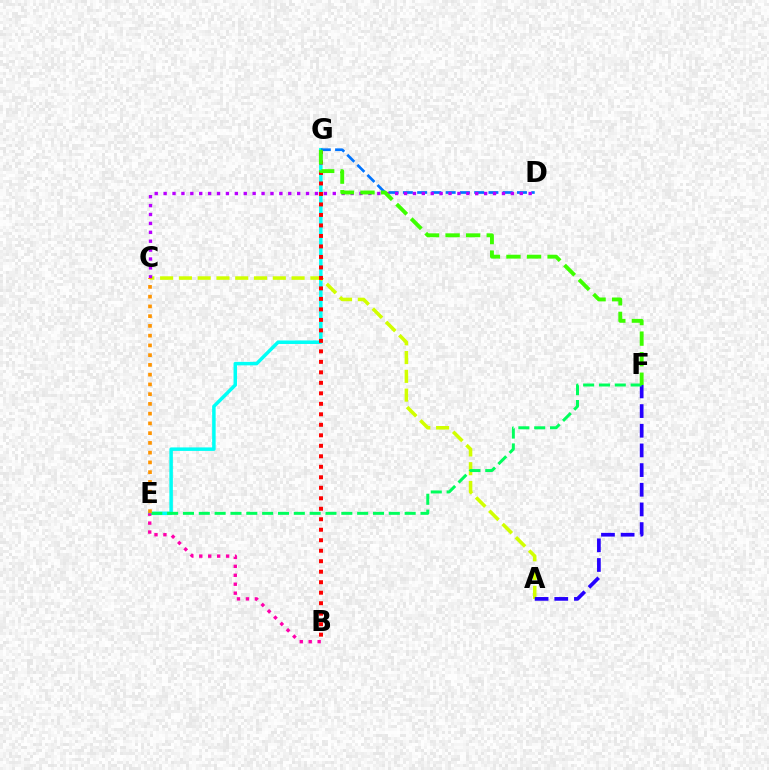{('E', 'G'): [{'color': '#00fff6', 'line_style': 'solid', 'thickness': 2.52}], ('A', 'C'): [{'color': '#d1ff00', 'line_style': 'dashed', 'thickness': 2.55}], ('B', 'G'): [{'color': '#ff0000', 'line_style': 'dotted', 'thickness': 2.85}], ('D', 'G'): [{'color': '#0074ff', 'line_style': 'dashed', 'thickness': 1.94}], ('C', 'D'): [{'color': '#b900ff', 'line_style': 'dotted', 'thickness': 2.42}], ('A', 'F'): [{'color': '#2500ff', 'line_style': 'dashed', 'thickness': 2.67}], ('E', 'F'): [{'color': '#00ff5c', 'line_style': 'dashed', 'thickness': 2.15}], ('F', 'G'): [{'color': '#3dff00', 'line_style': 'dashed', 'thickness': 2.79}], ('B', 'E'): [{'color': '#ff00ac', 'line_style': 'dotted', 'thickness': 2.43}], ('C', 'E'): [{'color': '#ff9400', 'line_style': 'dotted', 'thickness': 2.65}]}